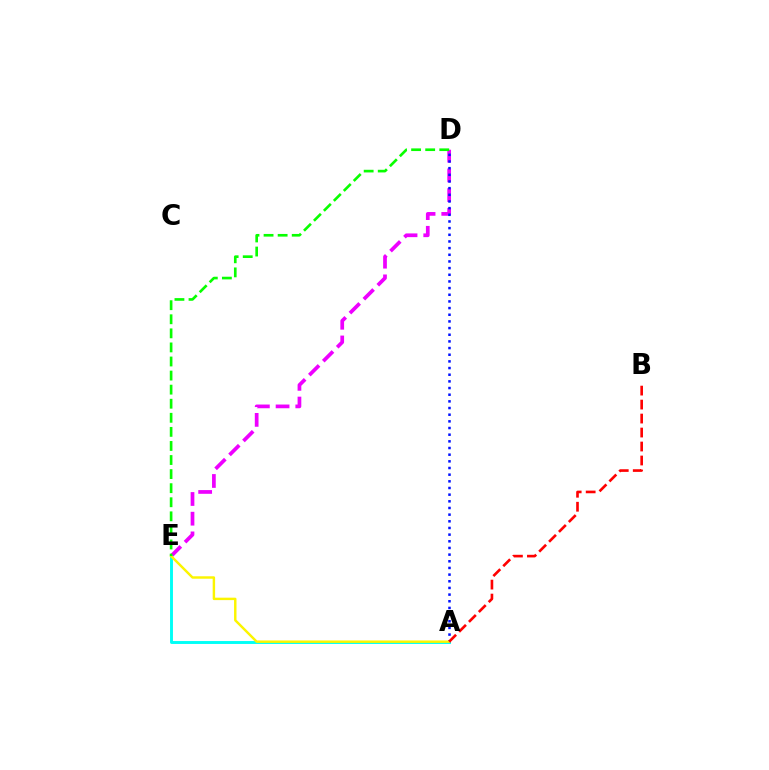{('D', 'E'): [{'color': '#ee00ff', 'line_style': 'dashed', 'thickness': 2.68}, {'color': '#08ff00', 'line_style': 'dashed', 'thickness': 1.91}], ('A', 'E'): [{'color': '#00fff6', 'line_style': 'solid', 'thickness': 2.1}, {'color': '#fcf500', 'line_style': 'solid', 'thickness': 1.75}], ('A', 'D'): [{'color': '#0010ff', 'line_style': 'dotted', 'thickness': 1.81}], ('A', 'B'): [{'color': '#ff0000', 'line_style': 'dashed', 'thickness': 1.9}]}